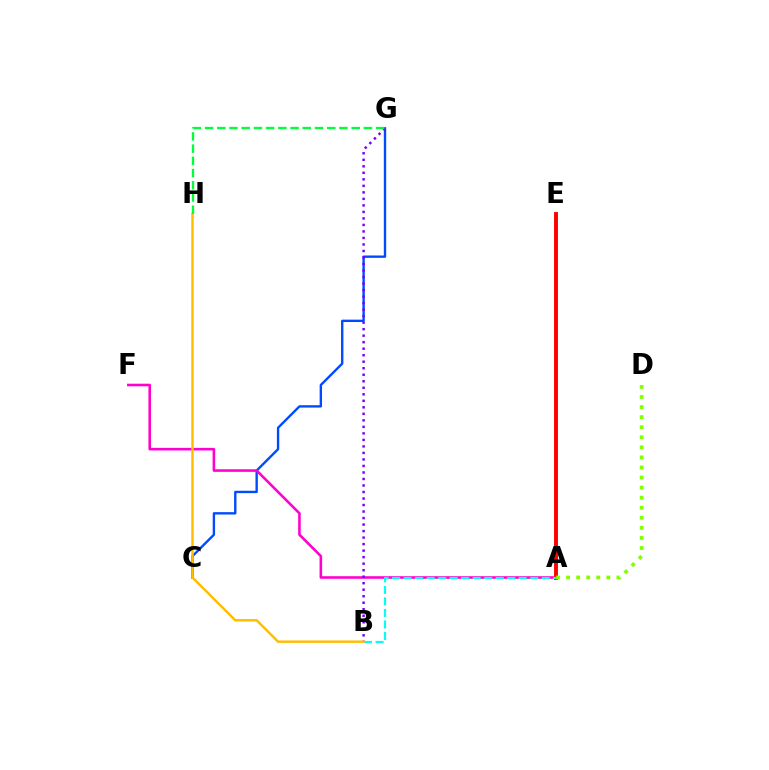{('C', 'G'): [{'color': '#004bff', 'line_style': 'solid', 'thickness': 1.71}], ('A', 'F'): [{'color': '#ff00cf', 'line_style': 'solid', 'thickness': 1.86}], ('A', 'E'): [{'color': '#ff0000', 'line_style': 'solid', 'thickness': 2.81}], ('A', 'B'): [{'color': '#00fff6', 'line_style': 'dashed', 'thickness': 1.56}], ('B', 'G'): [{'color': '#7200ff', 'line_style': 'dotted', 'thickness': 1.77}], ('A', 'D'): [{'color': '#84ff00', 'line_style': 'dotted', 'thickness': 2.73}], ('B', 'H'): [{'color': '#ffbd00', 'line_style': 'solid', 'thickness': 1.75}], ('G', 'H'): [{'color': '#00ff39', 'line_style': 'dashed', 'thickness': 1.66}]}